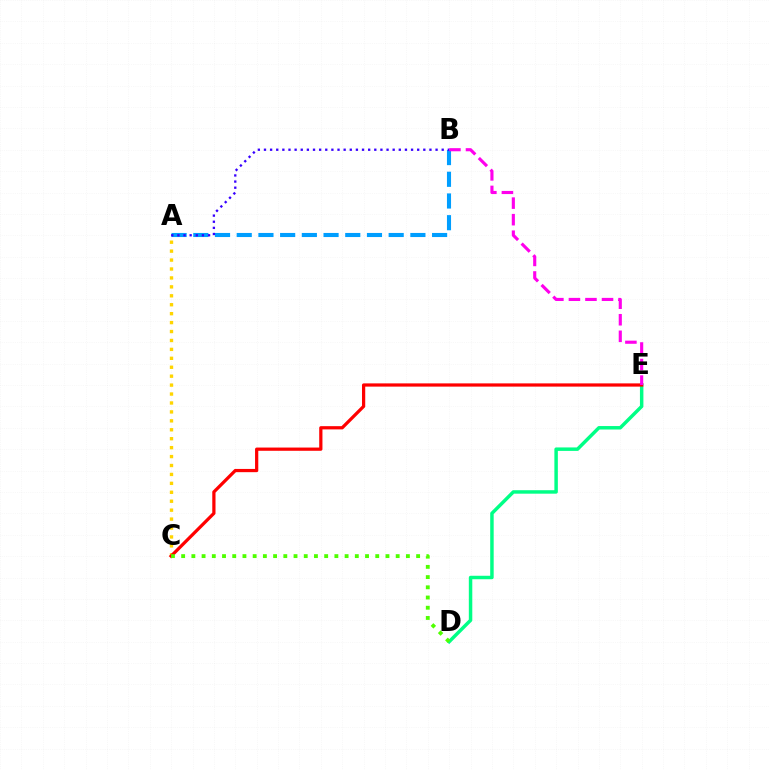{('A', 'C'): [{'color': '#ffd500', 'line_style': 'dotted', 'thickness': 2.43}], ('D', 'E'): [{'color': '#00ff86', 'line_style': 'solid', 'thickness': 2.5}], ('C', 'E'): [{'color': '#ff0000', 'line_style': 'solid', 'thickness': 2.33}], ('A', 'B'): [{'color': '#009eff', 'line_style': 'dashed', 'thickness': 2.95}, {'color': '#3700ff', 'line_style': 'dotted', 'thickness': 1.67}], ('B', 'E'): [{'color': '#ff00ed', 'line_style': 'dashed', 'thickness': 2.25}], ('C', 'D'): [{'color': '#4fff00', 'line_style': 'dotted', 'thickness': 2.78}]}